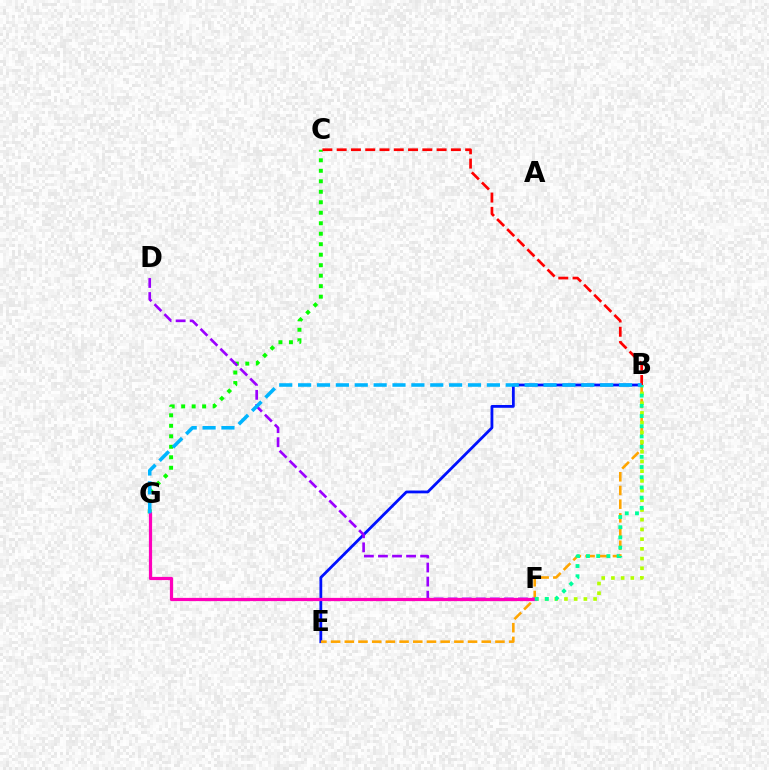{('B', 'E'): [{'color': '#0010ff', 'line_style': 'solid', 'thickness': 2.01}, {'color': '#ffa500', 'line_style': 'dashed', 'thickness': 1.86}], ('C', 'G'): [{'color': '#08ff00', 'line_style': 'dotted', 'thickness': 2.85}], ('B', 'F'): [{'color': '#b3ff00', 'line_style': 'dotted', 'thickness': 2.64}, {'color': '#00ff9d', 'line_style': 'dotted', 'thickness': 2.77}], ('D', 'F'): [{'color': '#9b00ff', 'line_style': 'dashed', 'thickness': 1.91}], ('F', 'G'): [{'color': '#ff00bd', 'line_style': 'solid', 'thickness': 2.32}], ('B', 'C'): [{'color': '#ff0000', 'line_style': 'dashed', 'thickness': 1.94}], ('B', 'G'): [{'color': '#00b5ff', 'line_style': 'dashed', 'thickness': 2.56}]}